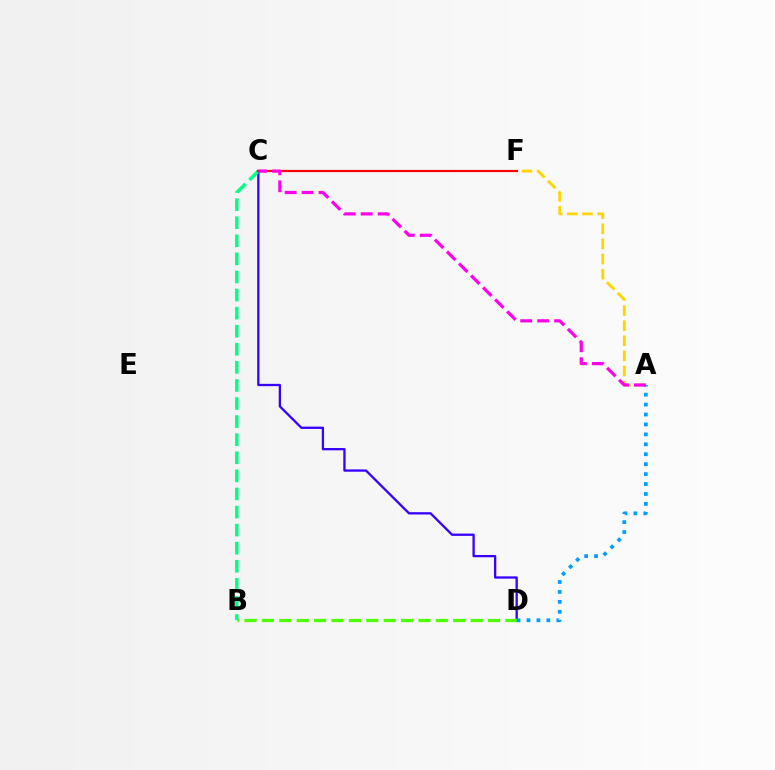{('C', 'D'): [{'color': '#3700ff', 'line_style': 'solid', 'thickness': 1.66}], ('B', 'C'): [{'color': '#00ff86', 'line_style': 'dashed', 'thickness': 2.46}], ('A', 'F'): [{'color': '#ffd500', 'line_style': 'dashed', 'thickness': 2.05}], ('C', 'F'): [{'color': '#ff0000', 'line_style': 'solid', 'thickness': 1.58}], ('B', 'D'): [{'color': '#4fff00', 'line_style': 'dashed', 'thickness': 2.36}], ('A', 'D'): [{'color': '#009eff', 'line_style': 'dotted', 'thickness': 2.7}], ('A', 'C'): [{'color': '#ff00ed', 'line_style': 'dashed', 'thickness': 2.31}]}